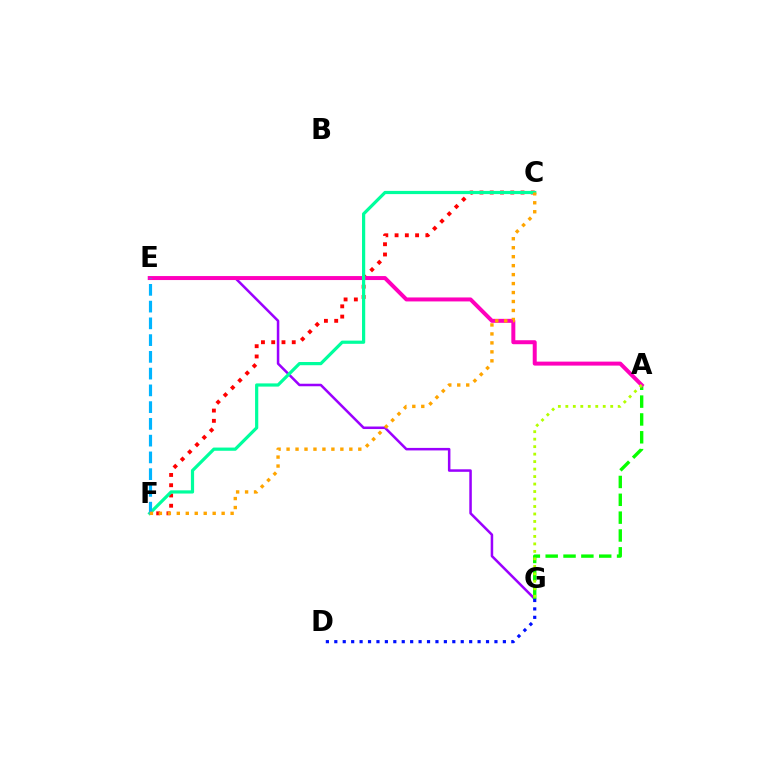{('E', 'G'): [{'color': '#9b00ff', 'line_style': 'solid', 'thickness': 1.81}], ('C', 'F'): [{'color': '#ff0000', 'line_style': 'dotted', 'thickness': 2.79}, {'color': '#00ff9d', 'line_style': 'solid', 'thickness': 2.31}, {'color': '#ffa500', 'line_style': 'dotted', 'thickness': 2.44}], ('A', 'G'): [{'color': '#08ff00', 'line_style': 'dashed', 'thickness': 2.42}, {'color': '#b3ff00', 'line_style': 'dotted', 'thickness': 2.03}], ('A', 'E'): [{'color': '#ff00bd', 'line_style': 'solid', 'thickness': 2.87}], ('D', 'G'): [{'color': '#0010ff', 'line_style': 'dotted', 'thickness': 2.29}], ('E', 'F'): [{'color': '#00b5ff', 'line_style': 'dashed', 'thickness': 2.28}]}